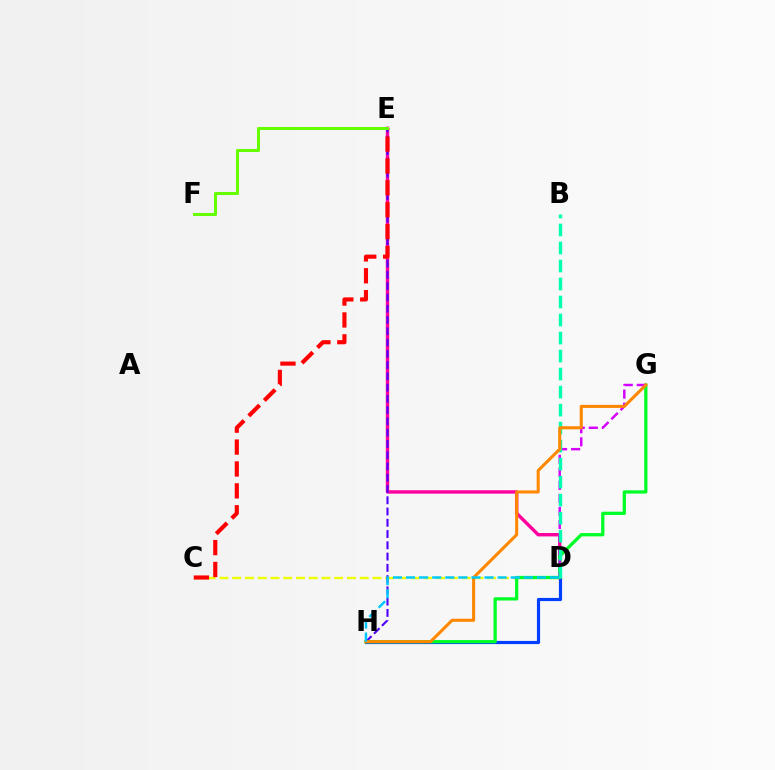{('C', 'D'): [{'color': '#eeff00', 'line_style': 'dashed', 'thickness': 1.73}], ('D', 'H'): [{'color': '#003fff', 'line_style': 'solid', 'thickness': 2.28}, {'color': '#00c7ff', 'line_style': 'dashed', 'thickness': 1.78}], ('D', 'E'): [{'color': '#ff00a0', 'line_style': 'solid', 'thickness': 2.45}], ('G', 'H'): [{'color': '#00ff27', 'line_style': 'solid', 'thickness': 2.35}, {'color': '#ff8800', 'line_style': 'solid', 'thickness': 2.21}], ('E', 'H'): [{'color': '#4f00ff', 'line_style': 'dashed', 'thickness': 1.53}], ('D', 'G'): [{'color': '#d600ff', 'line_style': 'dashed', 'thickness': 1.77}], ('B', 'D'): [{'color': '#00ffaf', 'line_style': 'dashed', 'thickness': 2.45}], ('C', 'E'): [{'color': '#ff0000', 'line_style': 'dashed', 'thickness': 2.97}], ('E', 'F'): [{'color': '#66ff00', 'line_style': 'solid', 'thickness': 2.19}]}